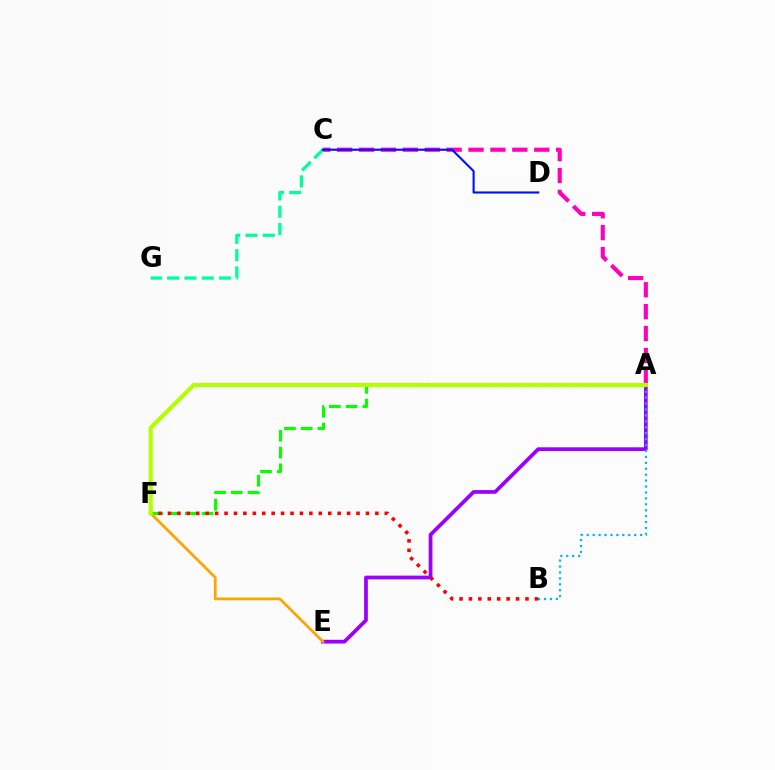{('A', 'F'): [{'color': '#08ff00', 'line_style': 'dashed', 'thickness': 2.27}, {'color': '#b3ff00', 'line_style': 'solid', 'thickness': 2.98}], ('A', 'C'): [{'color': '#ff00bd', 'line_style': 'dashed', 'thickness': 2.98}], ('A', 'E'): [{'color': '#9b00ff', 'line_style': 'solid', 'thickness': 2.69}], ('A', 'B'): [{'color': '#00b5ff', 'line_style': 'dotted', 'thickness': 1.61}], ('E', 'F'): [{'color': '#ffa500', 'line_style': 'solid', 'thickness': 1.98}], ('B', 'F'): [{'color': '#ff0000', 'line_style': 'dotted', 'thickness': 2.56}], ('C', 'G'): [{'color': '#00ff9d', 'line_style': 'dashed', 'thickness': 2.35}], ('C', 'D'): [{'color': '#0010ff', 'line_style': 'solid', 'thickness': 1.52}]}